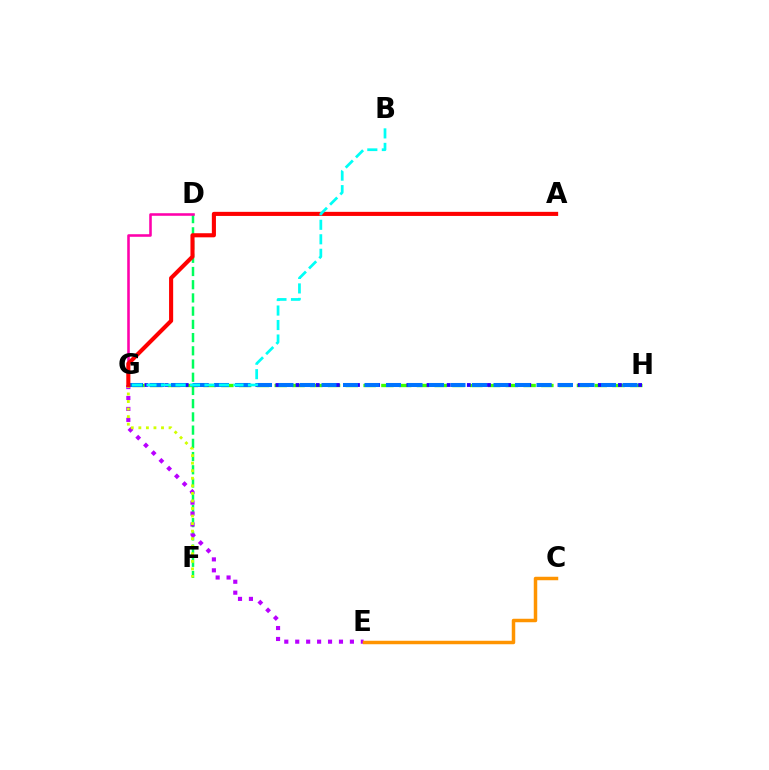{('D', 'F'): [{'color': '#00ff5c', 'line_style': 'dashed', 'thickness': 1.8}], ('E', 'G'): [{'color': '#b900ff', 'line_style': 'dotted', 'thickness': 2.97}], ('D', 'G'): [{'color': '#ff00ac', 'line_style': 'solid', 'thickness': 1.85}], ('F', 'G'): [{'color': '#d1ff00', 'line_style': 'dotted', 'thickness': 2.05}], ('G', 'H'): [{'color': '#3dff00', 'line_style': 'dashed', 'thickness': 2.42}, {'color': '#2500ff', 'line_style': 'dotted', 'thickness': 2.74}, {'color': '#0074ff', 'line_style': 'dashed', 'thickness': 2.92}], ('C', 'E'): [{'color': '#ff9400', 'line_style': 'solid', 'thickness': 2.51}], ('A', 'G'): [{'color': '#ff0000', 'line_style': 'solid', 'thickness': 2.95}], ('B', 'G'): [{'color': '#00fff6', 'line_style': 'dashed', 'thickness': 1.97}]}